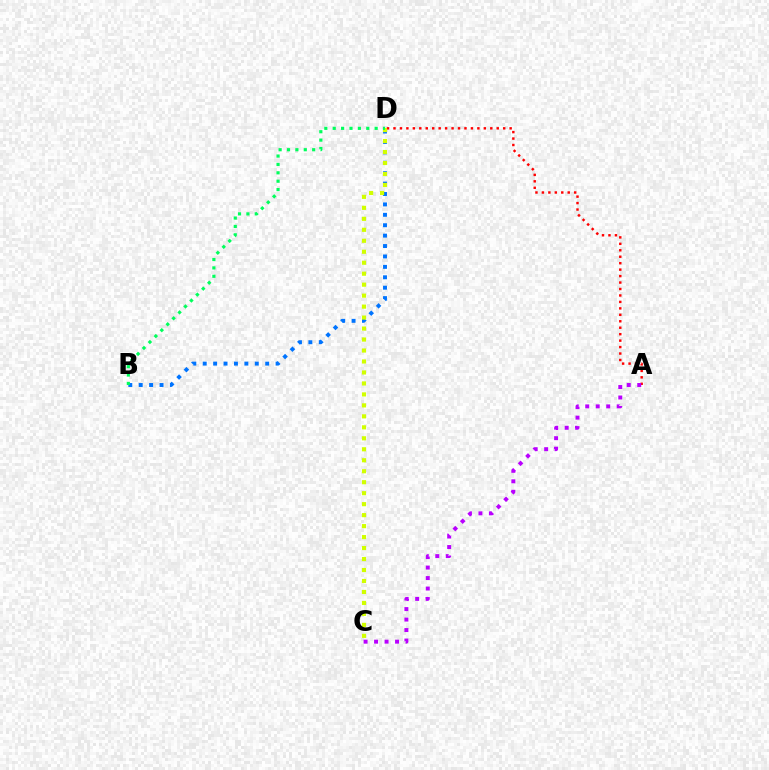{('A', 'D'): [{'color': '#ff0000', 'line_style': 'dotted', 'thickness': 1.75}], ('A', 'C'): [{'color': '#b900ff', 'line_style': 'dotted', 'thickness': 2.85}], ('B', 'D'): [{'color': '#0074ff', 'line_style': 'dotted', 'thickness': 2.83}, {'color': '#00ff5c', 'line_style': 'dotted', 'thickness': 2.28}], ('C', 'D'): [{'color': '#d1ff00', 'line_style': 'dotted', 'thickness': 2.98}]}